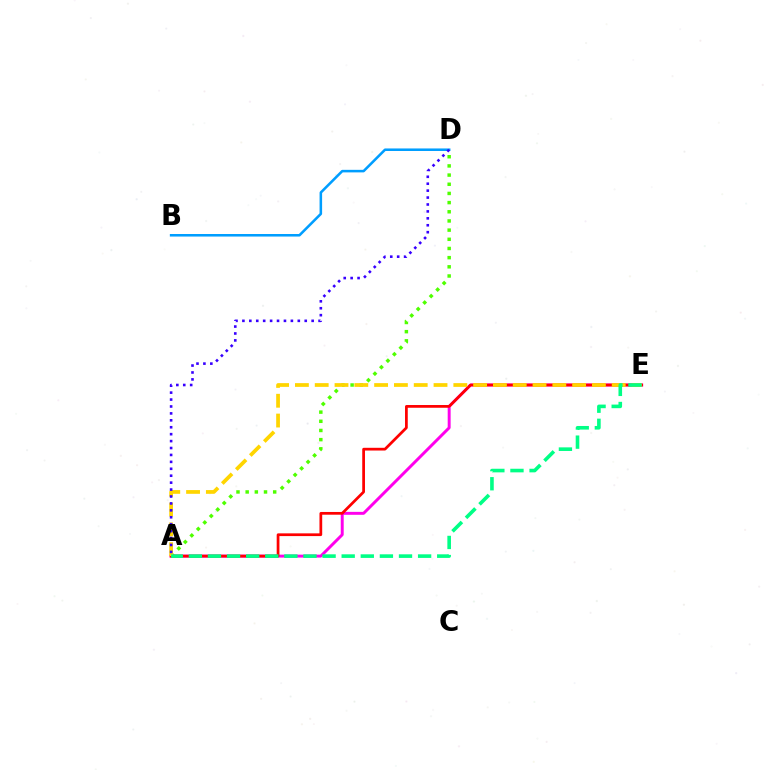{('A', 'D'): [{'color': '#4fff00', 'line_style': 'dotted', 'thickness': 2.49}, {'color': '#3700ff', 'line_style': 'dotted', 'thickness': 1.88}], ('A', 'E'): [{'color': '#ff00ed', 'line_style': 'solid', 'thickness': 2.12}, {'color': '#ff0000', 'line_style': 'solid', 'thickness': 1.97}, {'color': '#ffd500', 'line_style': 'dashed', 'thickness': 2.69}, {'color': '#00ff86', 'line_style': 'dashed', 'thickness': 2.6}], ('B', 'D'): [{'color': '#009eff', 'line_style': 'solid', 'thickness': 1.84}]}